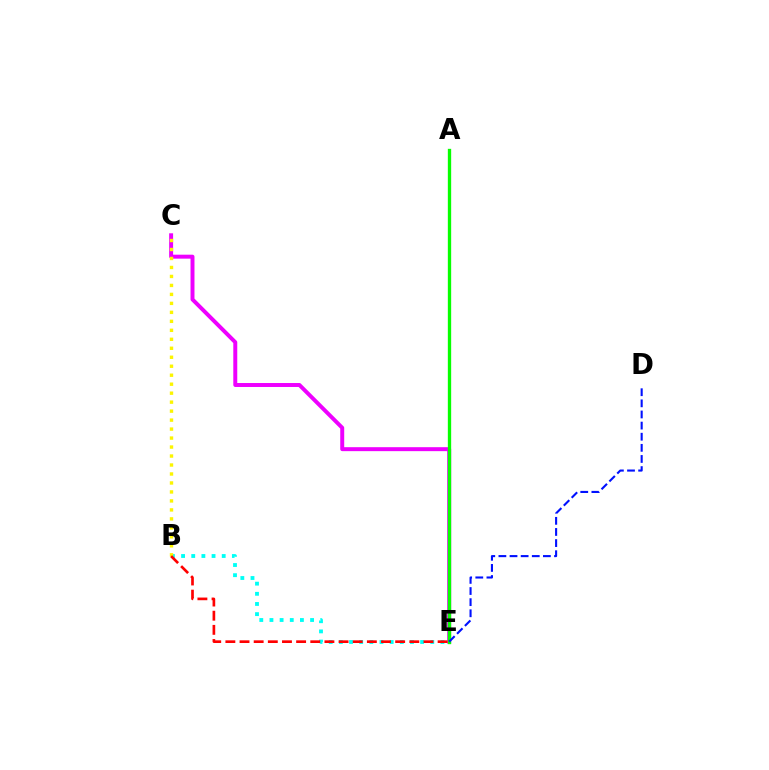{('C', 'E'): [{'color': '#ee00ff', 'line_style': 'solid', 'thickness': 2.85}], ('B', 'E'): [{'color': '#00fff6', 'line_style': 'dotted', 'thickness': 2.76}, {'color': '#ff0000', 'line_style': 'dashed', 'thickness': 1.92}], ('A', 'E'): [{'color': '#08ff00', 'line_style': 'solid', 'thickness': 2.4}], ('B', 'C'): [{'color': '#fcf500', 'line_style': 'dotted', 'thickness': 2.44}], ('D', 'E'): [{'color': '#0010ff', 'line_style': 'dashed', 'thickness': 1.51}]}